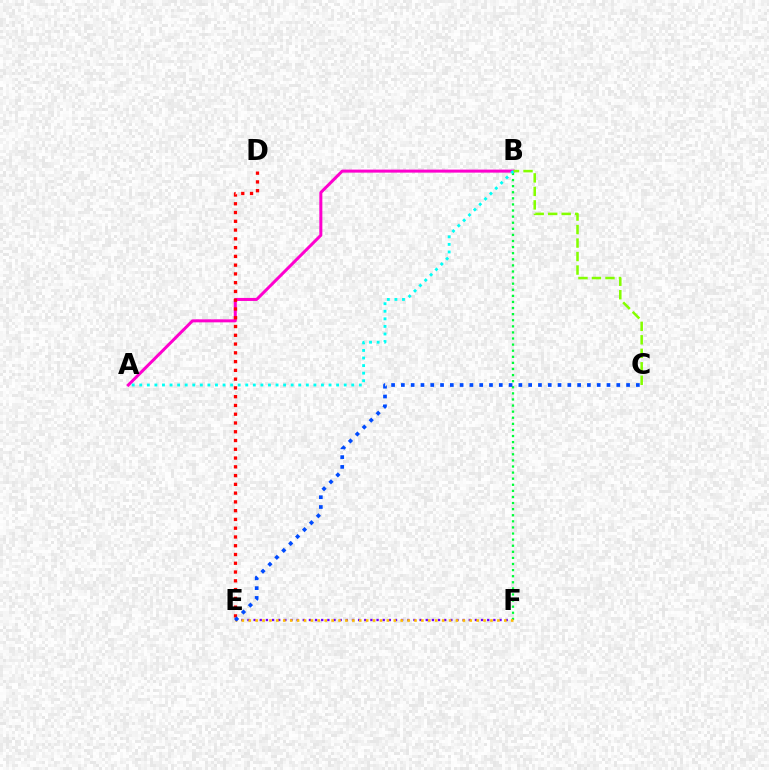{('A', 'B'): [{'color': '#ff00cf', 'line_style': 'solid', 'thickness': 2.17}, {'color': '#00fff6', 'line_style': 'dotted', 'thickness': 2.06}], ('E', 'F'): [{'color': '#7200ff', 'line_style': 'dotted', 'thickness': 1.67}, {'color': '#ffbd00', 'line_style': 'dotted', 'thickness': 1.88}], ('B', 'F'): [{'color': '#00ff39', 'line_style': 'dotted', 'thickness': 1.66}], ('B', 'C'): [{'color': '#84ff00', 'line_style': 'dashed', 'thickness': 1.83}], ('D', 'E'): [{'color': '#ff0000', 'line_style': 'dotted', 'thickness': 2.38}], ('C', 'E'): [{'color': '#004bff', 'line_style': 'dotted', 'thickness': 2.66}]}